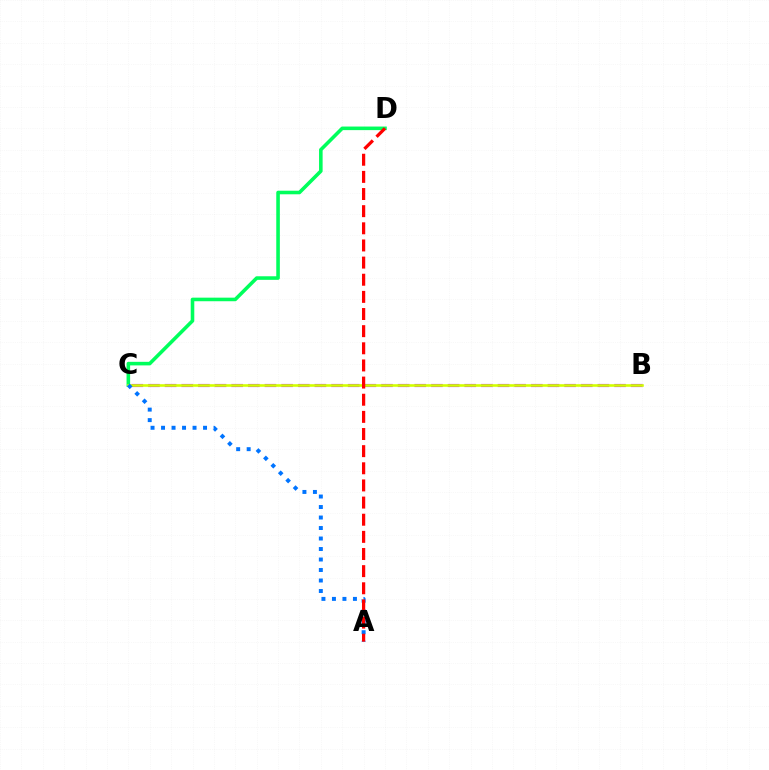{('C', 'D'): [{'color': '#00ff5c', 'line_style': 'solid', 'thickness': 2.57}], ('B', 'C'): [{'color': '#b900ff', 'line_style': 'dashed', 'thickness': 2.26}, {'color': '#d1ff00', 'line_style': 'solid', 'thickness': 1.87}], ('A', 'C'): [{'color': '#0074ff', 'line_style': 'dotted', 'thickness': 2.85}], ('A', 'D'): [{'color': '#ff0000', 'line_style': 'dashed', 'thickness': 2.33}]}